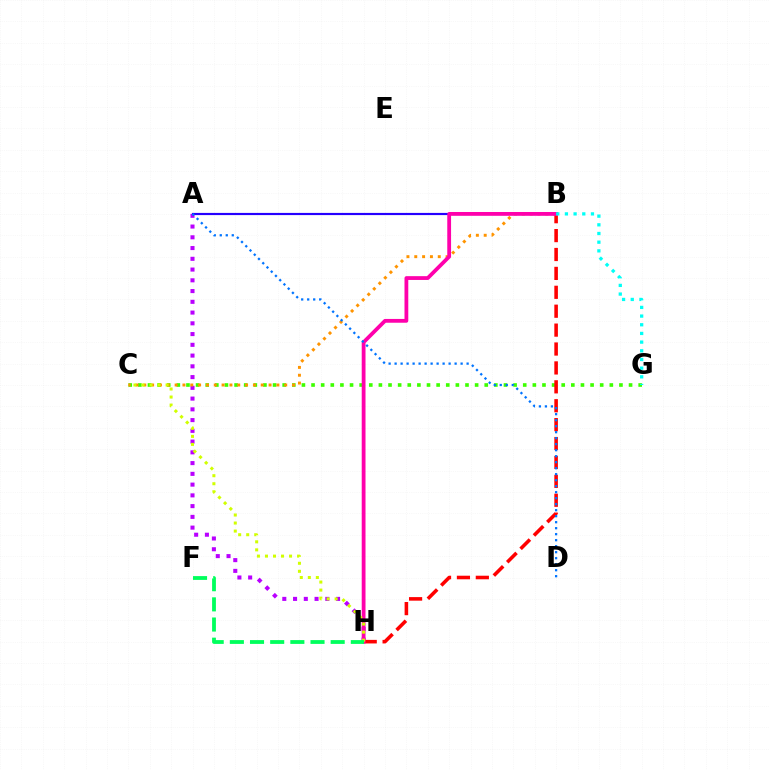{('A', 'H'): [{'color': '#b900ff', 'line_style': 'dotted', 'thickness': 2.92}], ('C', 'G'): [{'color': '#3dff00', 'line_style': 'dotted', 'thickness': 2.61}], ('B', 'H'): [{'color': '#ff0000', 'line_style': 'dashed', 'thickness': 2.57}, {'color': '#ff00ac', 'line_style': 'solid', 'thickness': 2.73}], ('B', 'C'): [{'color': '#ff9400', 'line_style': 'dotted', 'thickness': 2.13}], ('A', 'B'): [{'color': '#2500ff', 'line_style': 'solid', 'thickness': 1.57}], ('B', 'G'): [{'color': '#00fff6', 'line_style': 'dotted', 'thickness': 2.36}], ('C', 'H'): [{'color': '#d1ff00', 'line_style': 'dotted', 'thickness': 2.18}], ('F', 'H'): [{'color': '#00ff5c', 'line_style': 'dashed', 'thickness': 2.74}], ('A', 'D'): [{'color': '#0074ff', 'line_style': 'dotted', 'thickness': 1.63}]}